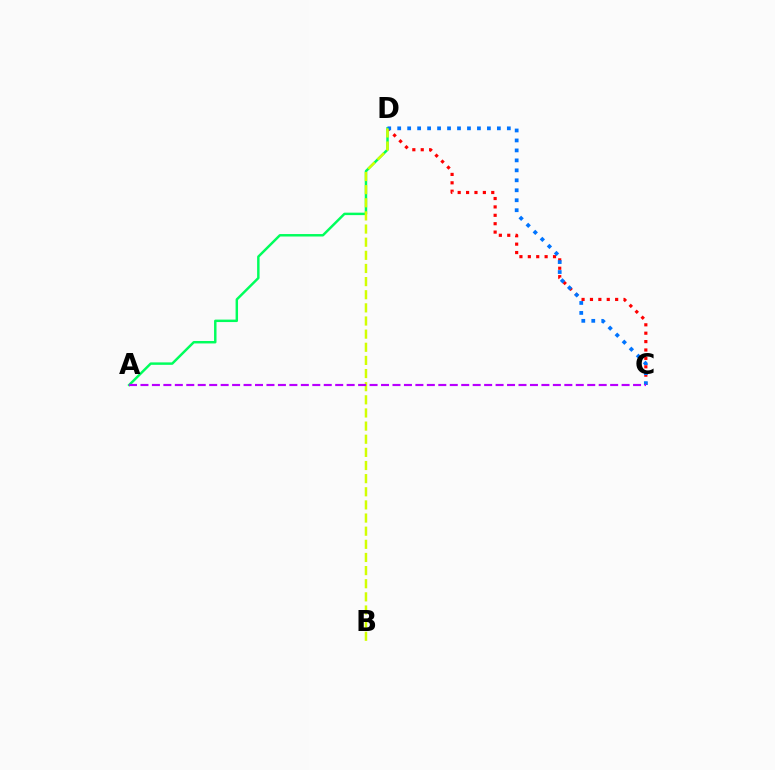{('C', 'D'): [{'color': '#ff0000', 'line_style': 'dotted', 'thickness': 2.28}, {'color': '#0074ff', 'line_style': 'dotted', 'thickness': 2.71}], ('A', 'D'): [{'color': '#00ff5c', 'line_style': 'solid', 'thickness': 1.77}], ('B', 'D'): [{'color': '#d1ff00', 'line_style': 'dashed', 'thickness': 1.78}], ('A', 'C'): [{'color': '#b900ff', 'line_style': 'dashed', 'thickness': 1.56}]}